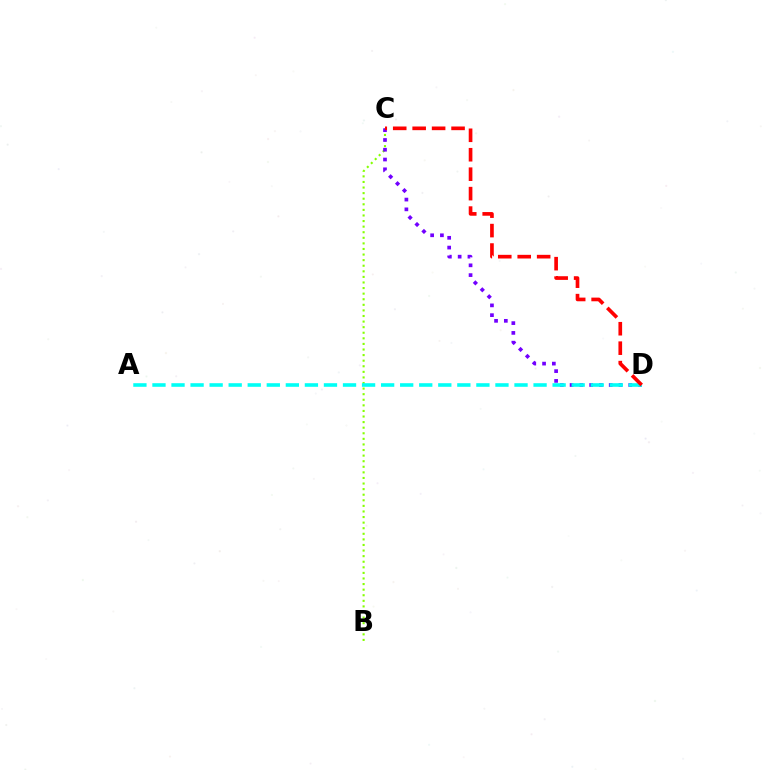{('B', 'C'): [{'color': '#84ff00', 'line_style': 'dotted', 'thickness': 1.52}], ('C', 'D'): [{'color': '#7200ff', 'line_style': 'dotted', 'thickness': 2.66}, {'color': '#ff0000', 'line_style': 'dashed', 'thickness': 2.64}], ('A', 'D'): [{'color': '#00fff6', 'line_style': 'dashed', 'thickness': 2.59}]}